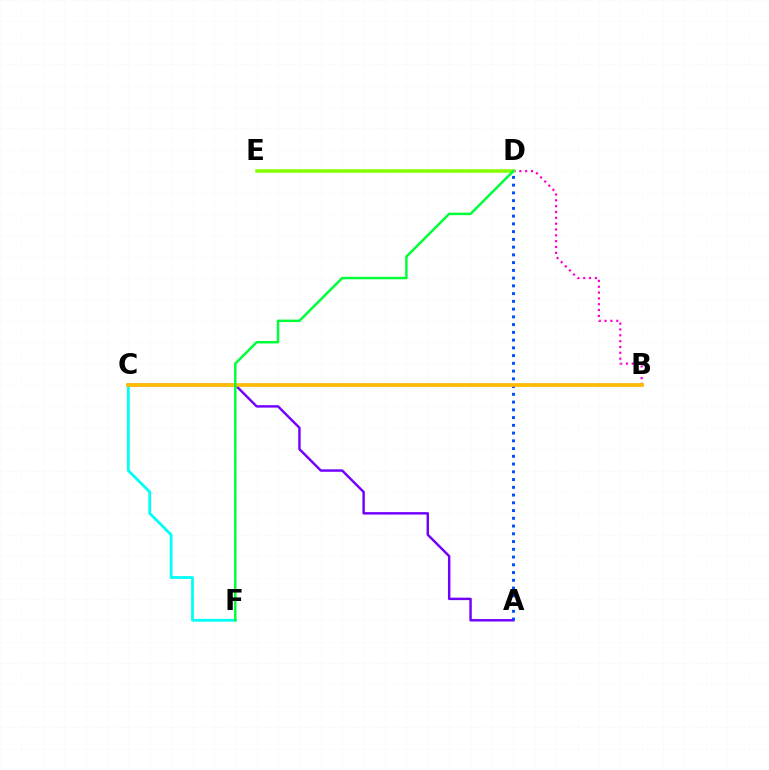{('B', 'C'): [{'color': '#ff0000', 'line_style': 'solid', 'thickness': 1.67}, {'color': '#ffbd00', 'line_style': 'solid', 'thickness': 2.62}], ('C', 'F'): [{'color': '#00fff6', 'line_style': 'solid', 'thickness': 2.0}], ('B', 'D'): [{'color': '#ff00cf', 'line_style': 'dotted', 'thickness': 1.58}], ('A', 'C'): [{'color': '#7200ff', 'line_style': 'solid', 'thickness': 1.76}], ('A', 'D'): [{'color': '#004bff', 'line_style': 'dotted', 'thickness': 2.11}], ('D', 'E'): [{'color': '#84ff00', 'line_style': 'solid', 'thickness': 2.55}], ('D', 'F'): [{'color': '#00ff39', 'line_style': 'solid', 'thickness': 1.79}]}